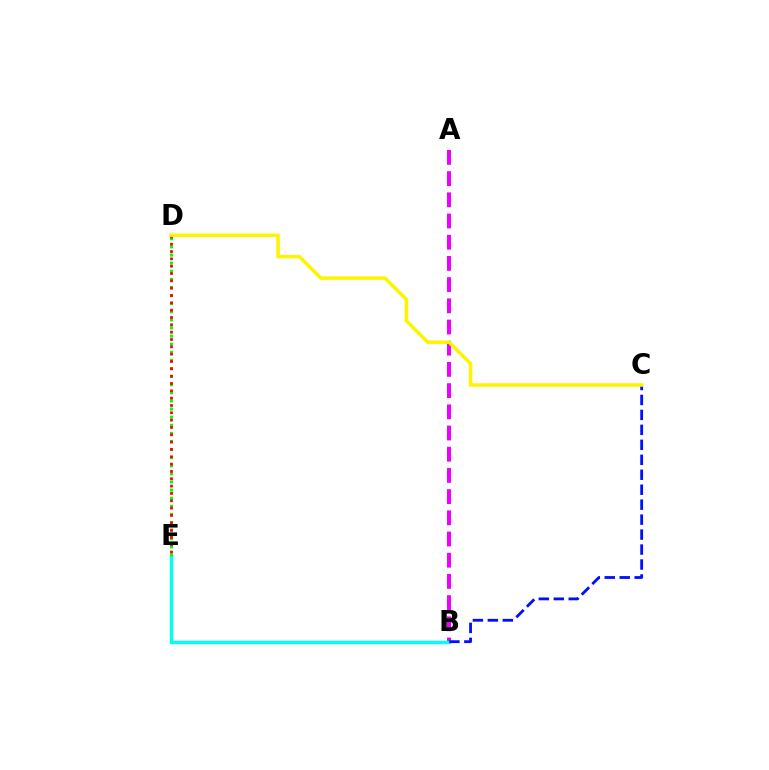{('A', 'B'): [{'color': '#ee00ff', 'line_style': 'dashed', 'thickness': 2.88}], ('B', 'E'): [{'color': '#00fff6', 'line_style': 'solid', 'thickness': 2.46}], ('D', 'E'): [{'color': '#08ff00', 'line_style': 'dotted', 'thickness': 2.2}, {'color': '#ff0000', 'line_style': 'dotted', 'thickness': 1.99}], ('B', 'C'): [{'color': '#0010ff', 'line_style': 'dashed', 'thickness': 2.03}], ('C', 'D'): [{'color': '#fcf500', 'line_style': 'solid', 'thickness': 2.54}]}